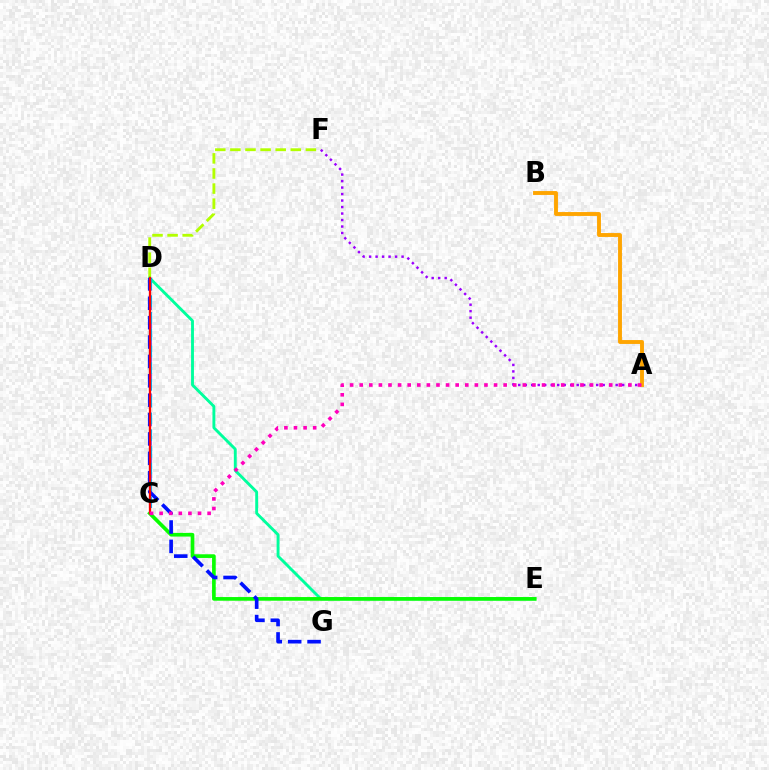{('D', 'F'): [{'color': '#b3ff00', 'line_style': 'dashed', 'thickness': 2.05}], ('D', 'E'): [{'color': '#00ff9d', 'line_style': 'solid', 'thickness': 2.07}], ('C', 'E'): [{'color': '#08ff00', 'line_style': 'solid', 'thickness': 2.64}], ('D', 'G'): [{'color': '#0010ff', 'line_style': 'dashed', 'thickness': 2.63}], ('C', 'D'): [{'color': '#00b5ff', 'line_style': 'dashed', 'thickness': 2.28}, {'color': '#ff0000', 'line_style': 'solid', 'thickness': 1.65}], ('A', 'B'): [{'color': '#ffa500', 'line_style': 'solid', 'thickness': 2.8}], ('A', 'F'): [{'color': '#9b00ff', 'line_style': 'dotted', 'thickness': 1.76}], ('A', 'C'): [{'color': '#ff00bd', 'line_style': 'dotted', 'thickness': 2.61}]}